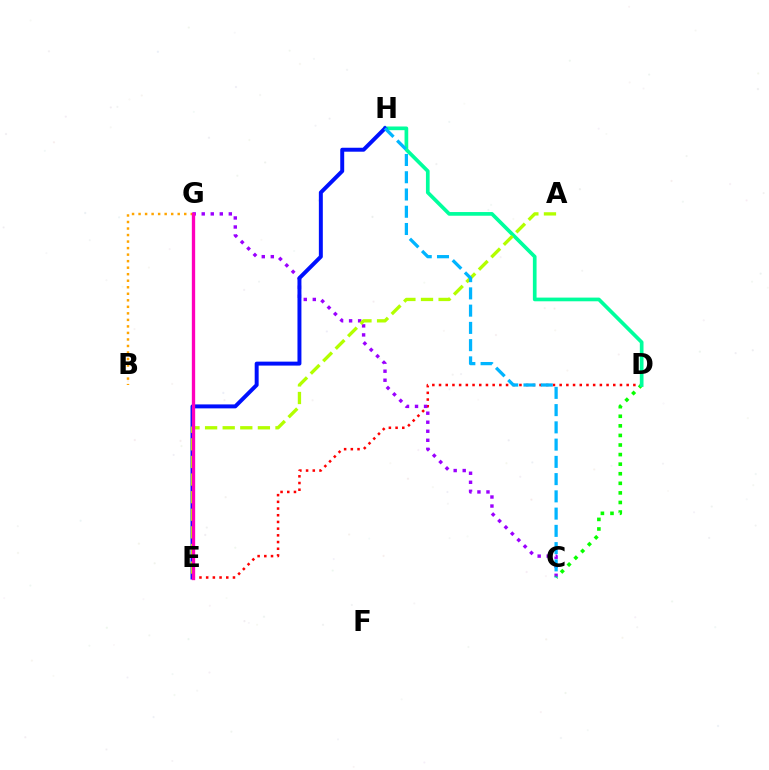{('D', 'E'): [{'color': '#ff0000', 'line_style': 'dotted', 'thickness': 1.82}], ('B', 'G'): [{'color': '#ffa500', 'line_style': 'dotted', 'thickness': 1.77}], ('C', 'G'): [{'color': '#9b00ff', 'line_style': 'dotted', 'thickness': 2.45}], ('C', 'D'): [{'color': '#08ff00', 'line_style': 'dotted', 'thickness': 2.6}], ('D', 'H'): [{'color': '#00ff9d', 'line_style': 'solid', 'thickness': 2.65}], ('E', 'H'): [{'color': '#0010ff', 'line_style': 'solid', 'thickness': 2.85}], ('A', 'E'): [{'color': '#b3ff00', 'line_style': 'dashed', 'thickness': 2.39}], ('E', 'G'): [{'color': '#ff00bd', 'line_style': 'solid', 'thickness': 2.4}], ('C', 'H'): [{'color': '#00b5ff', 'line_style': 'dashed', 'thickness': 2.34}]}